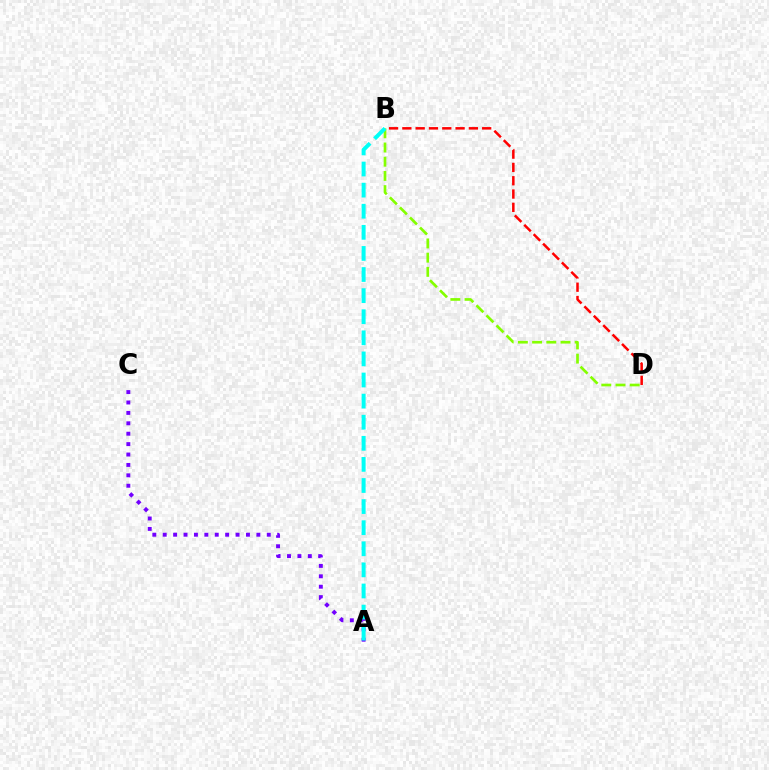{('B', 'D'): [{'color': '#84ff00', 'line_style': 'dashed', 'thickness': 1.93}, {'color': '#ff0000', 'line_style': 'dashed', 'thickness': 1.81}], ('A', 'C'): [{'color': '#7200ff', 'line_style': 'dotted', 'thickness': 2.83}], ('A', 'B'): [{'color': '#00fff6', 'line_style': 'dashed', 'thickness': 2.87}]}